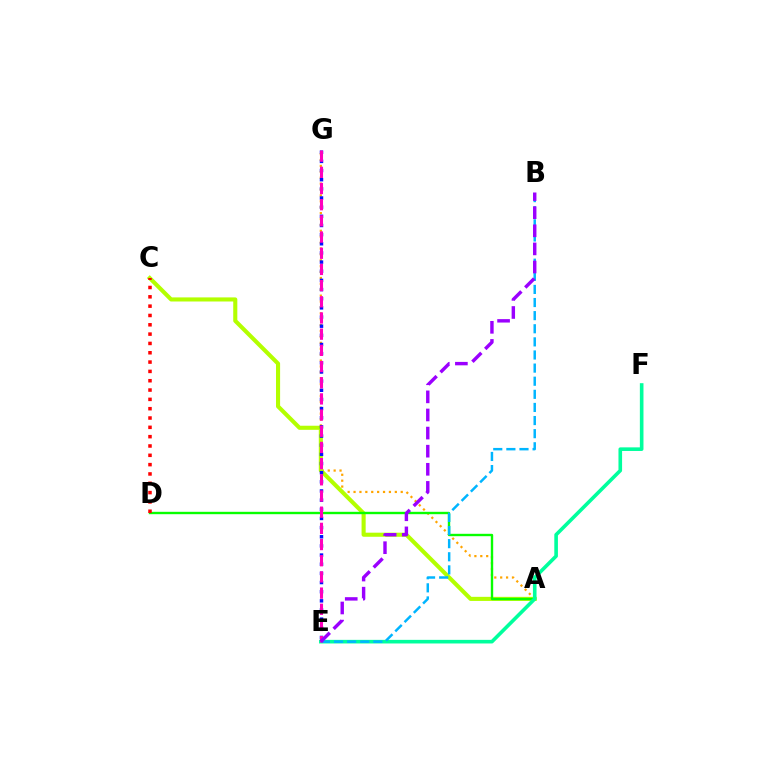{('A', 'G'): [{'color': '#ffa500', 'line_style': 'dotted', 'thickness': 1.6}], ('A', 'C'): [{'color': '#b3ff00', 'line_style': 'solid', 'thickness': 2.95}], ('A', 'D'): [{'color': '#08ff00', 'line_style': 'solid', 'thickness': 1.71}], ('E', 'F'): [{'color': '#00ff9d', 'line_style': 'solid', 'thickness': 2.6}], ('B', 'E'): [{'color': '#00b5ff', 'line_style': 'dashed', 'thickness': 1.78}, {'color': '#9b00ff', 'line_style': 'dashed', 'thickness': 2.46}], ('E', 'G'): [{'color': '#0010ff', 'line_style': 'dotted', 'thickness': 2.49}, {'color': '#ff00bd', 'line_style': 'dashed', 'thickness': 2.2}], ('C', 'D'): [{'color': '#ff0000', 'line_style': 'dotted', 'thickness': 2.53}]}